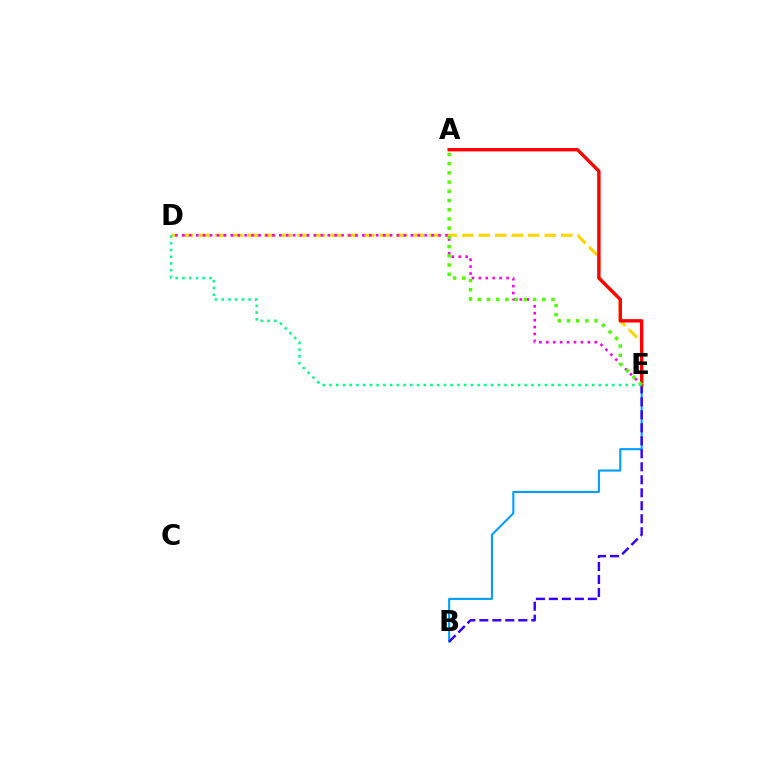{('D', 'E'): [{'color': '#ffd500', 'line_style': 'dashed', 'thickness': 2.24}, {'color': '#ff00ed', 'line_style': 'dotted', 'thickness': 1.88}, {'color': '#00ff86', 'line_style': 'dotted', 'thickness': 1.83}], ('B', 'E'): [{'color': '#009eff', 'line_style': 'solid', 'thickness': 1.5}, {'color': '#3700ff', 'line_style': 'dashed', 'thickness': 1.76}], ('A', 'E'): [{'color': '#ff0000', 'line_style': 'solid', 'thickness': 2.43}, {'color': '#4fff00', 'line_style': 'dotted', 'thickness': 2.5}]}